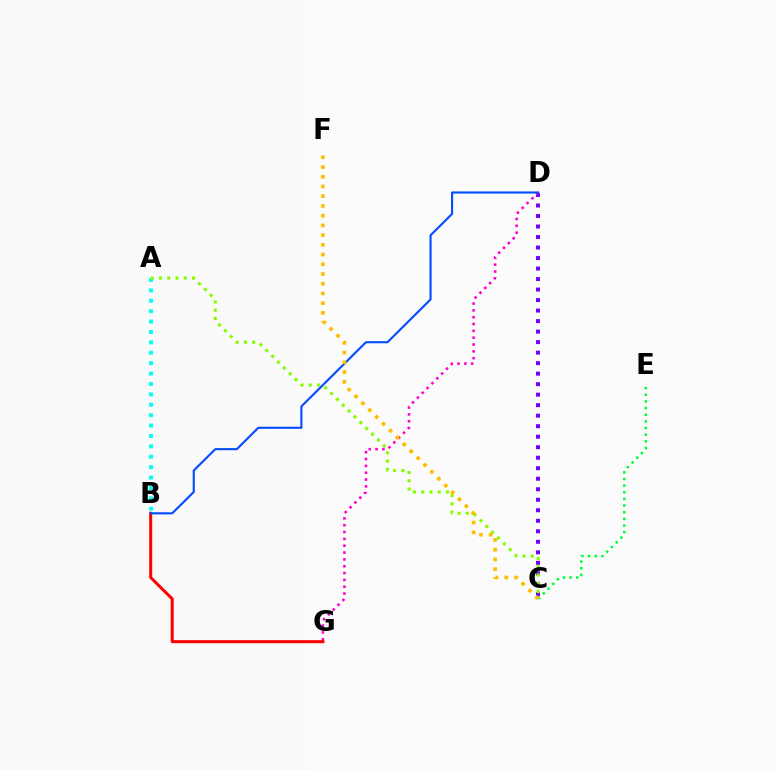{('C', 'D'): [{'color': '#7200ff', 'line_style': 'dotted', 'thickness': 2.86}], ('D', 'G'): [{'color': '#ff00cf', 'line_style': 'dotted', 'thickness': 1.86}], ('C', 'E'): [{'color': '#00ff39', 'line_style': 'dotted', 'thickness': 1.81}], ('A', 'B'): [{'color': '#00fff6', 'line_style': 'dotted', 'thickness': 2.83}], ('A', 'C'): [{'color': '#84ff00', 'line_style': 'dotted', 'thickness': 2.24}], ('B', 'G'): [{'color': '#ff0000', 'line_style': 'solid', 'thickness': 2.17}], ('B', 'D'): [{'color': '#004bff', 'line_style': 'solid', 'thickness': 1.51}], ('C', 'F'): [{'color': '#ffbd00', 'line_style': 'dotted', 'thickness': 2.64}]}